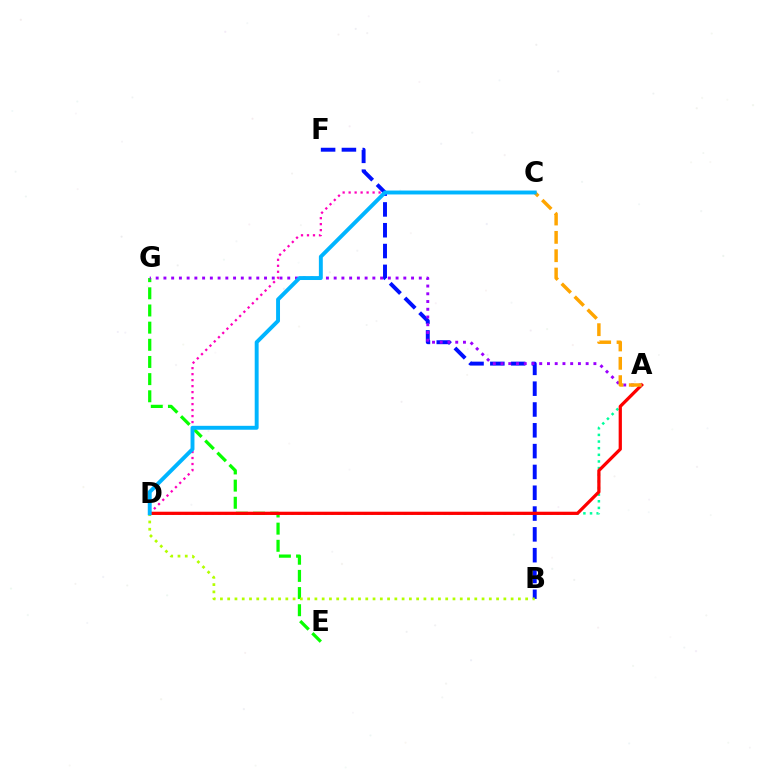{('B', 'F'): [{'color': '#0010ff', 'line_style': 'dashed', 'thickness': 2.83}], ('A', 'D'): [{'color': '#00ff9d', 'line_style': 'dotted', 'thickness': 1.8}, {'color': '#ff0000', 'line_style': 'solid', 'thickness': 2.33}], ('E', 'G'): [{'color': '#08ff00', 'line_style': 'dashed', 'thickness': 2.33}], ('C', 'D'): [{'color': '#ff00bd', 'line_style': 'dotted', 'thickness': 1.63}, {'color': '#00b5ff', 'line_style': 'solid', 'thickness': 2.82}], ('B', 'D'): [{'color': '#b3ff00', 'line_style': 'dotted', 'thickness': 1.97}], ('A', 'G'): [{'color': '#9b00ff', 'line_style': 'dotted', 'thickness': 2.1}], ('A', 'C'): [{'color': '#ffa500', 'line_style': 'dashed', 'thickness': 2.49}]}